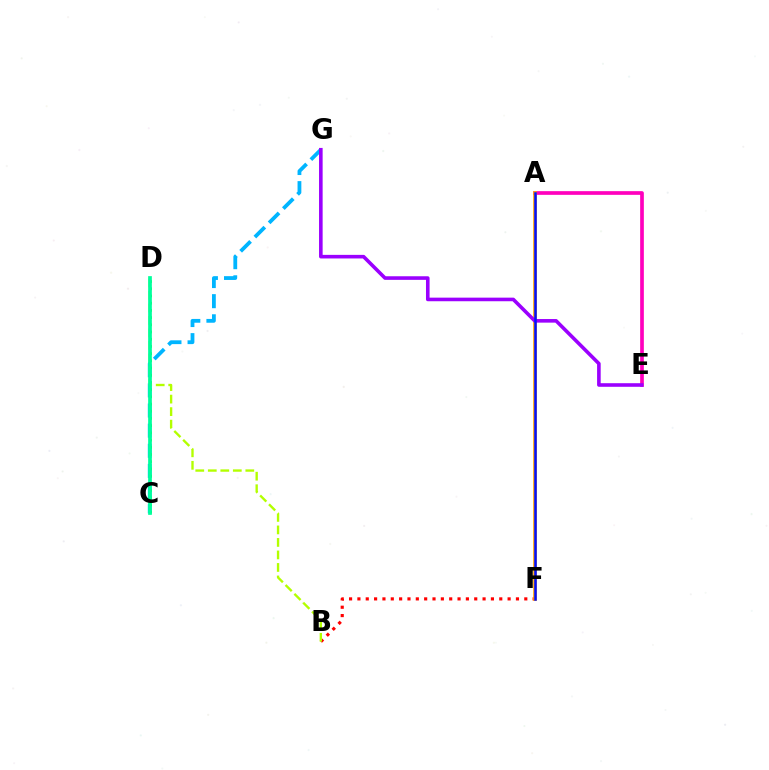{('C', 'G'): [{'color': '#00b5ff', 'line_style': 'dashed', 'thickness': 2.73}], ('B', 'F'): [{'color': '#ff0000', 'line_style': 'dotted', 'thickness': 2.27}], ('A', 'E'): [{'color': '#ff00bd', 'line_style': 'solid', 'thickness': 2.65}], ('C', 'D'): [{'color': '#08ff00', 'line_style': 'dotted', 'thickness': 1.96}, {'color': '#00ff9d', 'line_style': 'solid', 'thickness': 2.67}], ('A', 'F'): [{'color': '#ffa500', 'line_style': 'solid', 'thickness': 2.63}, {'color': '#0010ff', 'line_style': 'solid', 'thickness': 1.81}], ('E', 'G'): [{'color': '#9b00ff', 'line_style': 'solid', 'thickness': 2.59}], ('B', 'D'): [{'color': '#b3ff00', 'line_style': 'dashed', 'thickness': 1.7}]}